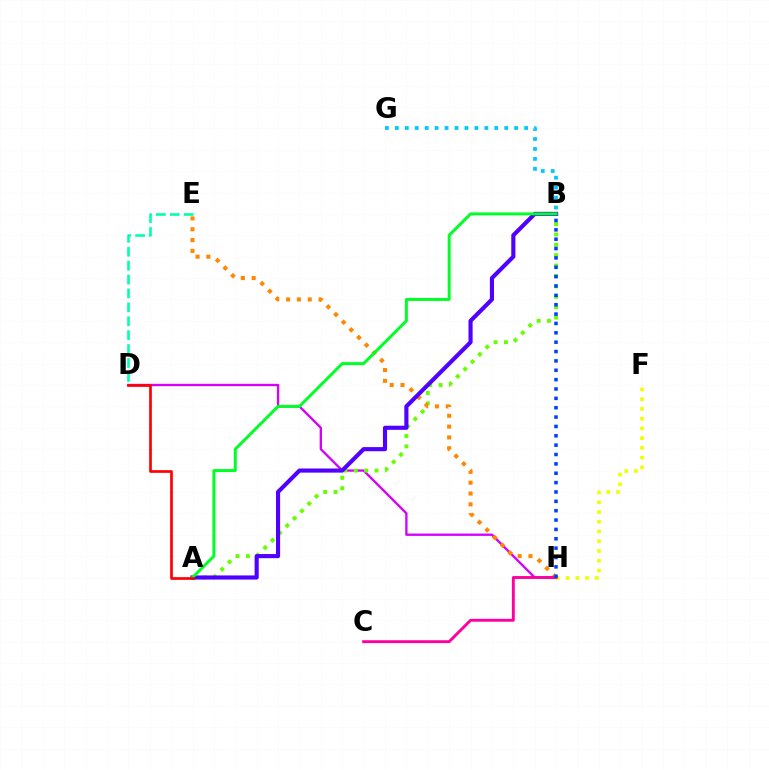{('D', 'H'): [{'color': '#d600ff', 'line_style': 'solid', 'thickness': 1.69}], ('F', 'H'): [{'color': '#eeff00', 'line_style': 'dotted', 'thickness': 2.65}], ('A', 'B'): [{'color': '#66ff00', 'line_style': 'dotted', 'thickness': 2.82}, {'color': '#4f00ff', 'line_style': 'solid', 'thickness': 2.97}, {'color': '#00ff27', 'line_style': 'solid', 'thickness': 2.14}], ('B', 'G'): [{'color': '#00c7ff', 'line_style': 'dotted', 'thickness': 2.7}], ('E', 'H'): [{'color': '#ff8800', 'line_style': 'dotted', 'thickness': 2.94}], ('C', 'H'): [{'color': '#ff00a0', 'line_style': 'solid', 'thickness': 2.08}], ('D', 'E'): [{'color': '#00ffaf', 'line_style': 'dashed', 'thickness': 1.89}], ('B', 'H'): [{'color': '#003fff', 'line_style': 'dotted', 'thickness': 2.54}], ('A', 'D'): [{'color': '#ff0000', 'line_style': 'solid', 'thickness': 1.94}]}